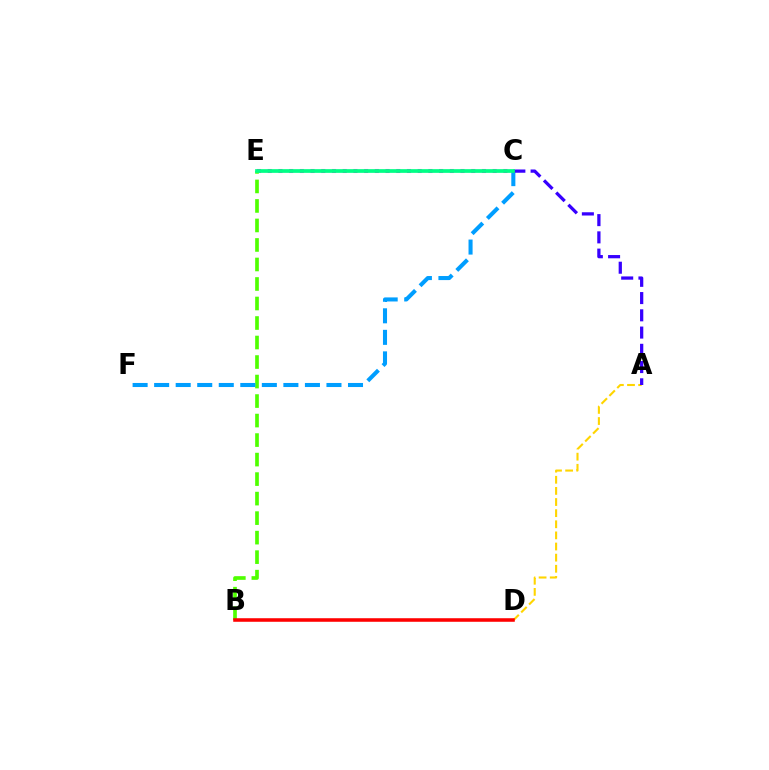{('C', 'E'): [{'color': '#ff00ed', 'line_style': 'dotted', 'thickness': 2.91}, {'color': '#00ff86', 'line_style': 'solid', 'thickness': 2.68}], ('B', 'E'): [{'color': '#4fff00', 'line_style': 'dashed', 'thickness': 2.65}], ('C', 'F'): [{'color': '#009eff', 'line_style': 'dashed', 'thickness': 2.93}], ('A', 'D'): [{'color': '#ffd500', 'line_style': 'dashed', 'thickness': 1.51}], ('A', 'C'): [{'color': '#3700ff', 'line_style': 'dashed', 'thickness': 2.34}], ('B', 'D'): [{'color': '#ff0000', 'line_style': 'solid', 'thickness': 2.56}]}